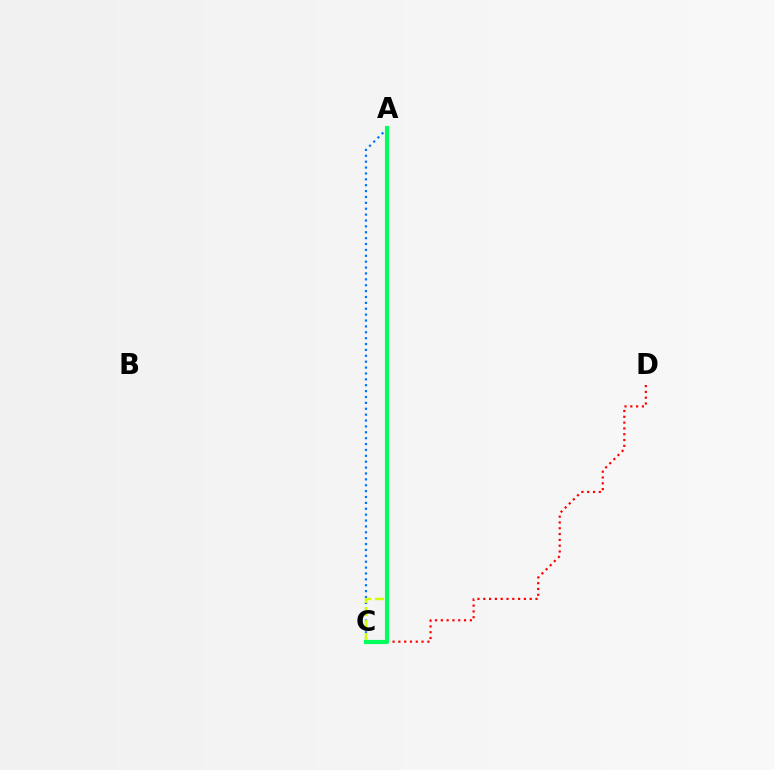{('A', 'C'): [{'color': '#0074ff', 'line_style': 'dotted', 'thickness': 1.6}, {'color': '#d1ff00', 'line_style': 'dashed', 'thickness': 1.76}, {'color': '#b900ff', 'line_style': 'dotted', 'thickness': 1.65}, {'color': '#00ff5c', 'line_style': 'solid', 'thickness': 2.98}], ('C', 'D'): [{'color': '#ff0000', 'line_style': 'dotted', 'thickness': 1.58}]}